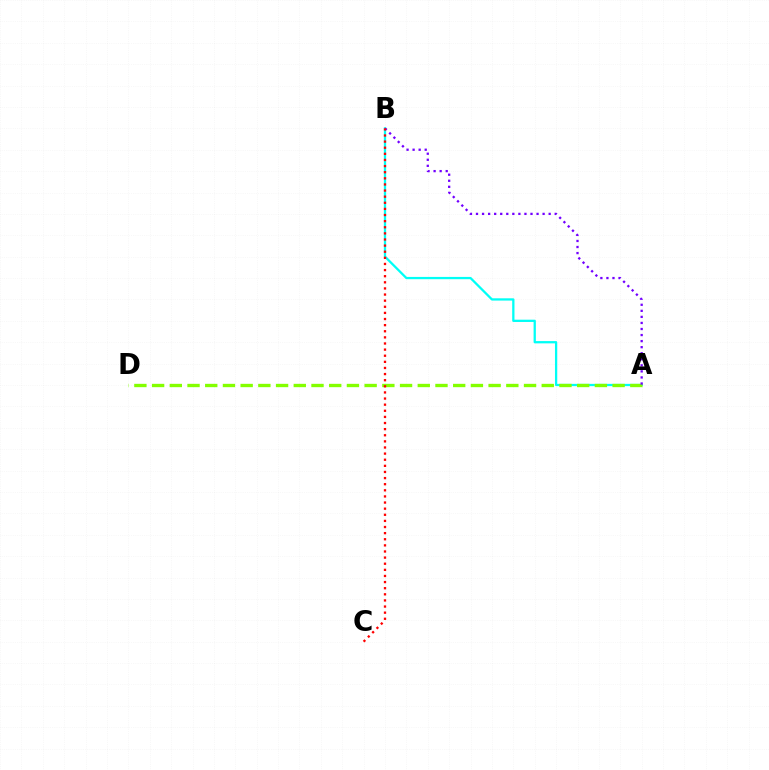{('A', 'B'): [{'color': '#00fff6', 'line_style': 'solid', 'thickness': 1.64}, {'color': '#7200ff', 'line_style': 'dotted', 'thickness': 1.65}], ('A', 'D'): [{'color': '#84ff00', 'line_style': 'dashed', 'thickness': 2.41}], ('B', 'C'): [{'color': '#ff0000', 'line_style': 'dotted', 'thickness': 1.66}]}